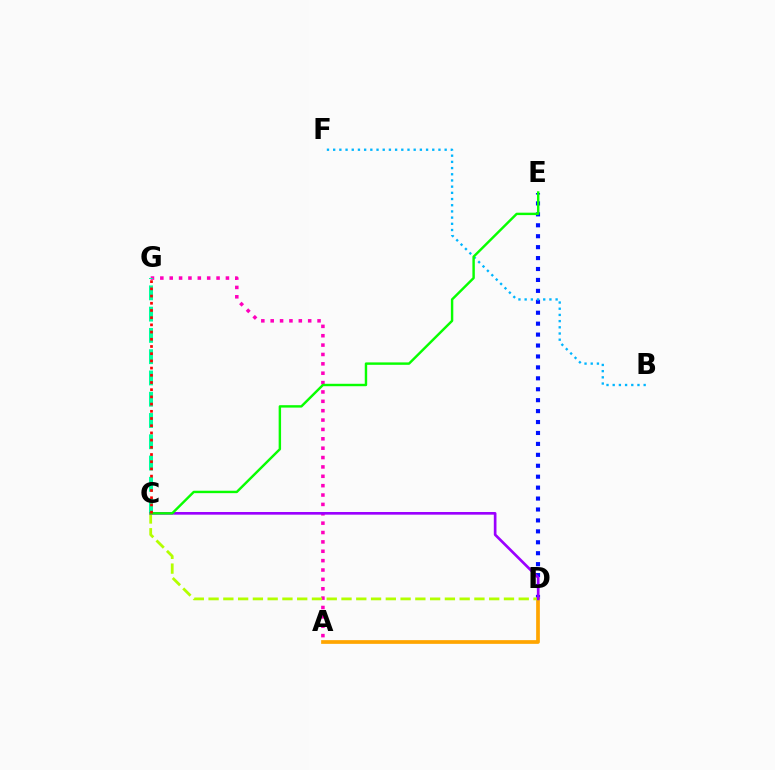{('D', 'E'): [{'color': '#0010ff', 'line_style': 'dotted', 'thickness': 2.97}], ('B', 'F'): [{'color': '#00b5ff', 'line_style': 'dotted', 'thickness': 1.68}], ('A', 'G'): [{'color': '#ff00bd', 'line_style': 'dotted', 'thickness': 2.55}], ('A', 'D'): [{'color': '#ffa500', 'line_style': 'solid', 'thickness': 2.68}], ('C', 'G'): [{'color': '#00ff9d', 'line_style': 'dashed', 'thickness': 2.89}, {'color': '#ff0000', 'line_style': 'dotted', 'thickness': 1.96}], ('C', 'D'): [{'color': '#b3ff00', 'line_style': 'dashed', 'thickness': 2.01}, {'color': '#9b00ff', 'line_style': 'solid', 'thickness': 1.92}], ('C', 'E'): [{'color': '#08ff00', 'line_style': 'solid', 'thickness': 1.75}]}